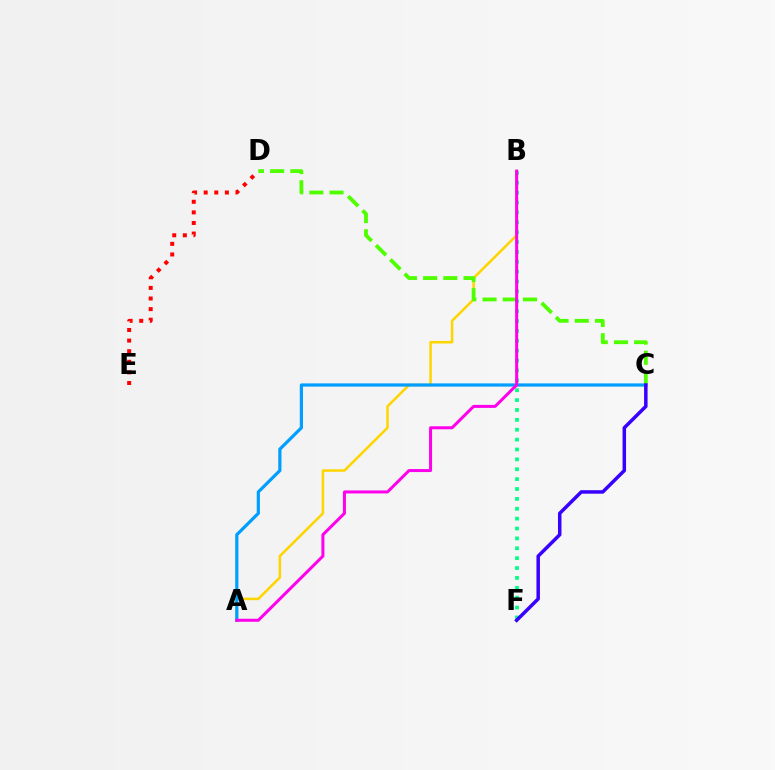{('A', 'B'): [{'color': '#ffd500', 'line_style': 'solid', 'thickness': 1.82}, {'color': '#ff00ed', 'line_style': 'solid', 'thickness': 2.17}], ('A', 'C'): [{'color': '#009eff', 'line_style': 'solid', 'thickness': 2.31}], ('C', 'D'): [{'color': '#4fff00', 'line_style': 'dashed', 'thickness': 2.74}], ('B', 'F'): [{'color': '#00ff86', 'line_style': 'dotted', 'thickness': 2.68}], ('C', 'F'): [{'color': '#3700ff', 'line_style': 'solid', 'thickness': 2.52}], ('D', 'E'): [{'color': '#ff0000', 'line_style': 'dotted', 'thickness': 2.88}]}